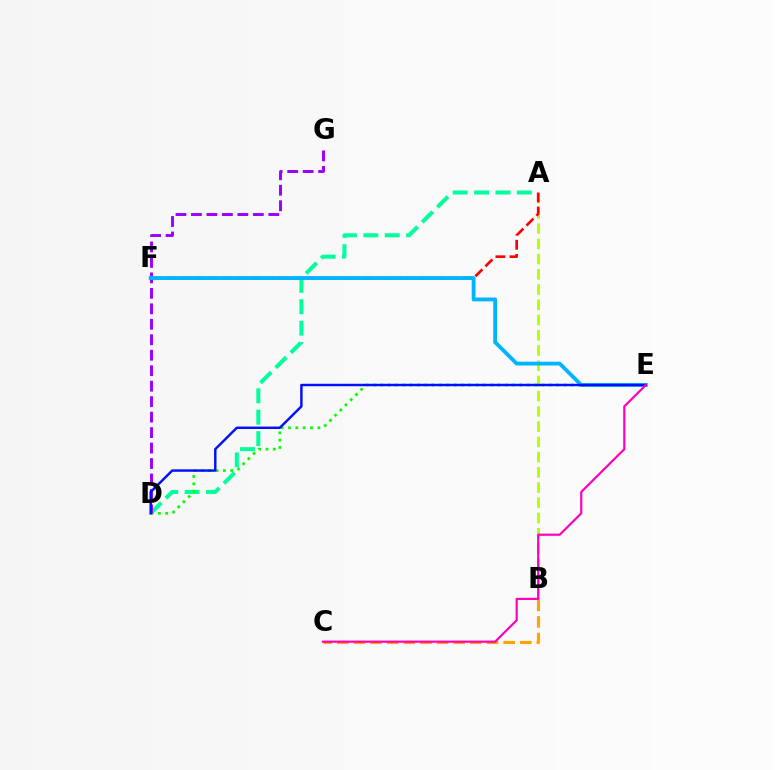{('A', 'D'): [{'color': '#00ff9d', 'line_style': 'dashed', 'thickness': 2.91}], ('A', 'B'): [{'color': '#b3ff00', 'line_style': 'dashed', 'thickness': 2.07}], ('D', 'E'): [{'color': '#08ff00', 'line_style': 'dotted', 'thickness': 1.99}, {'color': '#0010ff', 'line_style': 'solid', 'thickness': 1.76}], ('B', 'C'): [{'color': '#ffa500', 'line_style': 'dashed', 'thickness': 2.26}], ('A', 'F'): [{'color': '#ff0000', 'line_style': 'dashed', 'thickness': 1.91}], ('D', 'G'): [{'color': '#9b00ff', 'line_style': 'dashed', 'thickness': 2.1}], ('E', 'F'): [{'color': '#00b5ff', 'line_style': 'solid', 'thickness': 2.76}], ('C', 'E'): [{'color': '#ff00bd', 'line_style': 'solid', 'thickness': 1.57}]}